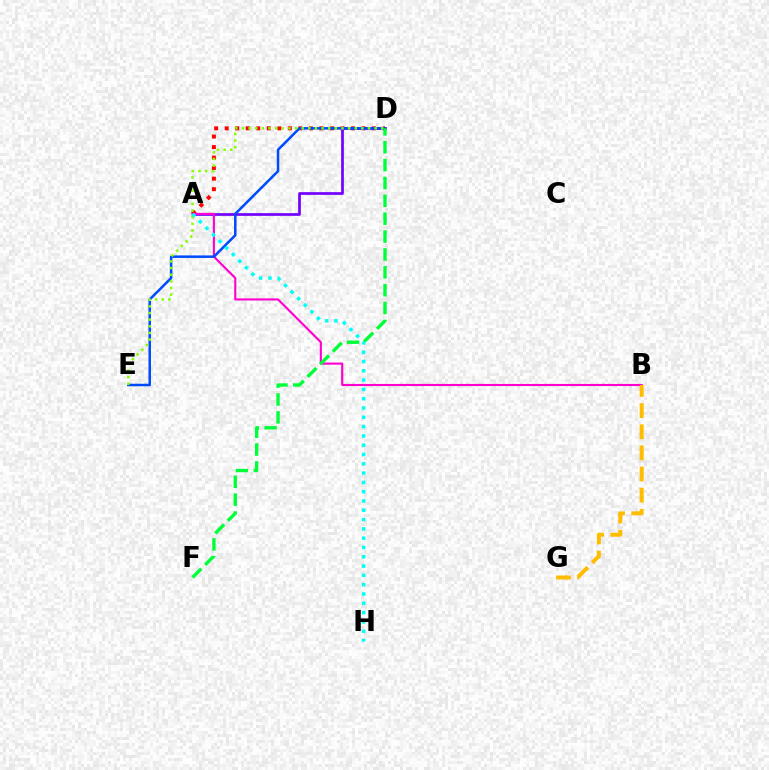{('A', 'D'): [{'color': '#ff0000', 'line_style': 'dotted', 'thickness': 2.86}, {'color': '#7200ff', 'line_style': 'solid', 'thickness': 1.95}], ('A', 'B'): [{'color': '#ff00cf', 'line_style': 'solid', 'thickness': 1.53}], ('D', 'E'): [{'color': '#004bff', 'line_style': 'solid', 'thickness': 1.81}, {'color': '#84ff00', 'line_style': 'dotted', 'thickness': 1.8}], ('B', 'G'): [{'color': '#ffbd00', 'line_style': 'dashed', 'thickness': 2.87}], ('A', 'H'): [{'color': '#00fff6', 'line_style': 'dotted', 'thickness': 2.53}], ('D', 'F'): [{'color': '#00ff39', 'line_style': 'dashed', 'thickness': 2.43}]}